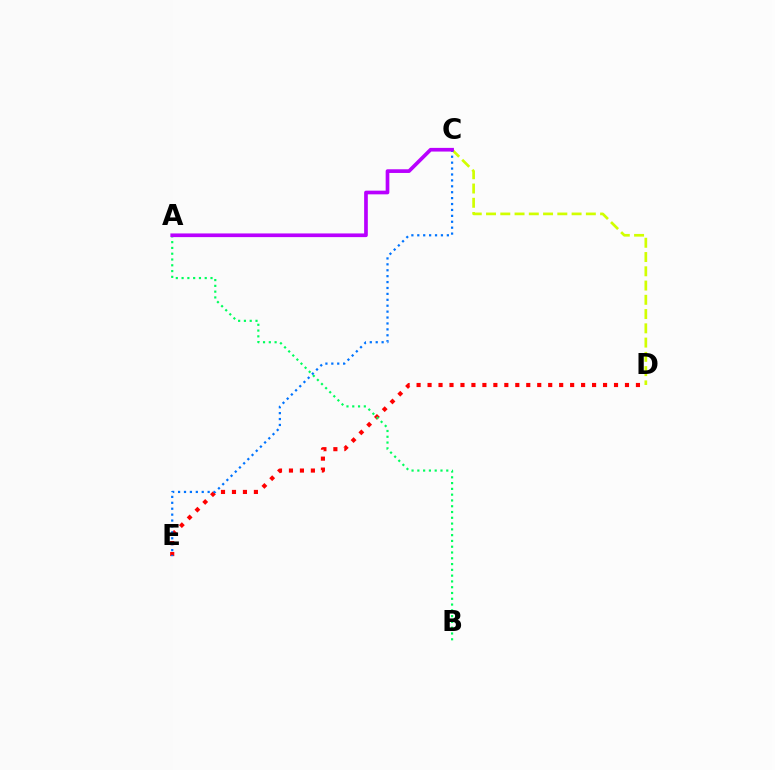{('D', 'E'): [{'color': '#ff0000', 'line_style': 'dotted', 'thickness': 2.98}], ('A', 'B'): [{'color': '#00ff5c', 'line_style': 'dotted', 'thickness': 1.57}], ('C', 'D'): [{'color': '#d1ff00', 'line_style': 'dashed', 'thickness': 1.94}], ('C', 'E'): [{'color': '#0074ff', 'line_style': 'dotted', 'thickness': 1.61}], ('A', 'C'): [{'color': '#b900ff', 'line_style': 'solid', 'thickness': 2.65}]}